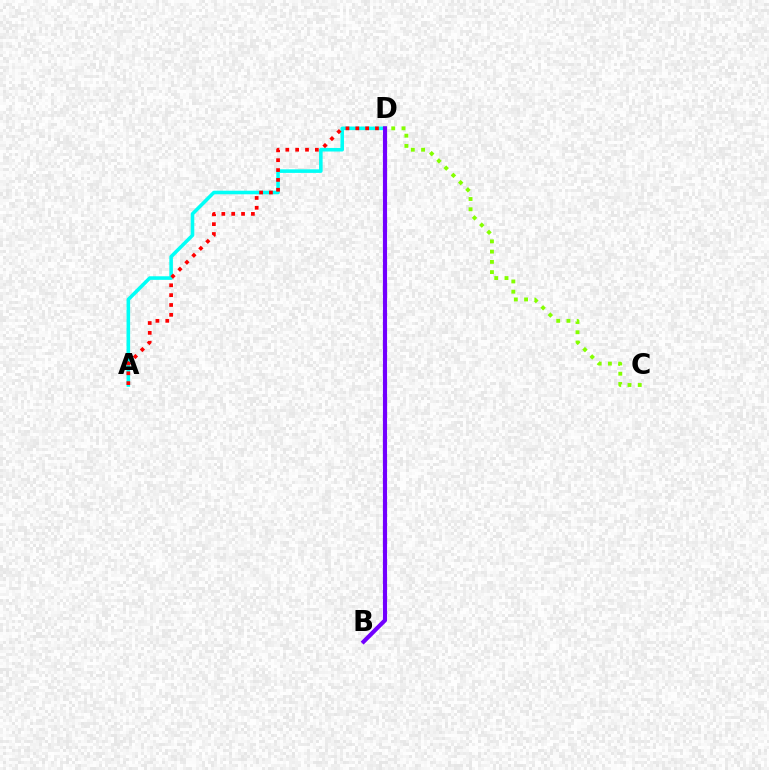{('A', 'D'): [{'color': '#00fff6', 'line_style': 'solid', 'thickness': 2.57}, {'color': '#ff0000', 'line_style': 'dotted', 'thickness': 2.68}], ('C', 'D'): [{'color': '#84ff00', 'line_style': 'dotted', 'thickness': 2.78}], ('B', 'D'): [{'color': '#7200ff', 'line_style': 'solid', 'thickness': 2.98}]}